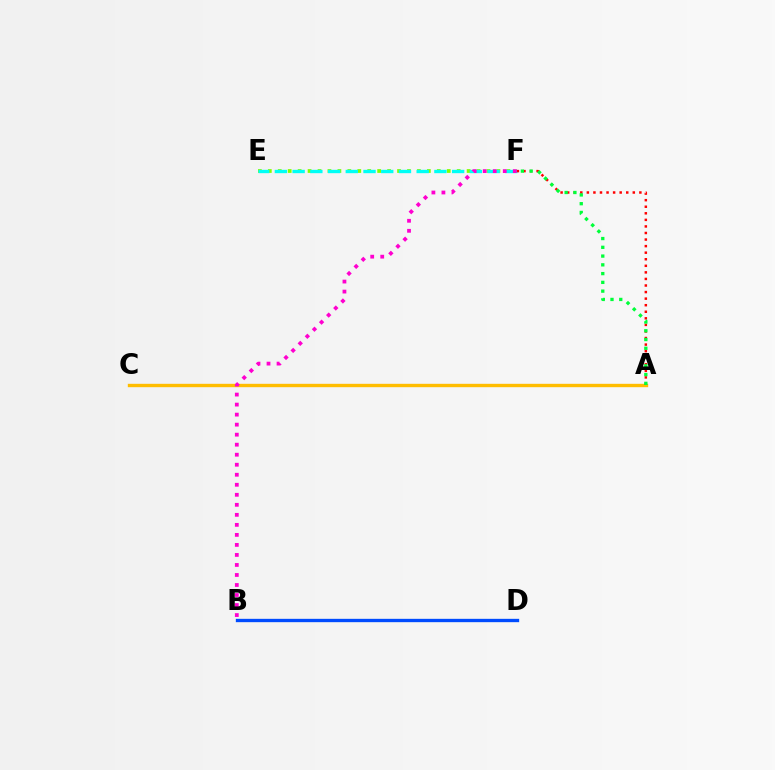{('A', 'C'): [{'color': '#ffbd00', 'line_style': 'solid', 'thickness': 2.43}], ('E', 'F'): [{'color': '#84ff00', 'line_style': 'dotted', 'thickness': 2.7}, {'color': '#00fff6', 'line_style': 'dashed', 'thickness': 2.41}], ('B', 'D'): [{'color': '#7200ff', 'line_style': 'dotted', 'thickness': 2.01}, {'color': '#004bff', 'line_style': 'solid', 'thickness': 2.4}], ('A', 'F'): [{'color': '#ff0000', 'line_style': 'dotted', 'thickness': 1.78}, {'color': '#00ff39', 'line_style': 'dotted', 'thickness': 2.38}], ('B', 'F'): [{'color': '#ff00cf', 'line_style': 'dotted', 'thickness': 2.72}]}